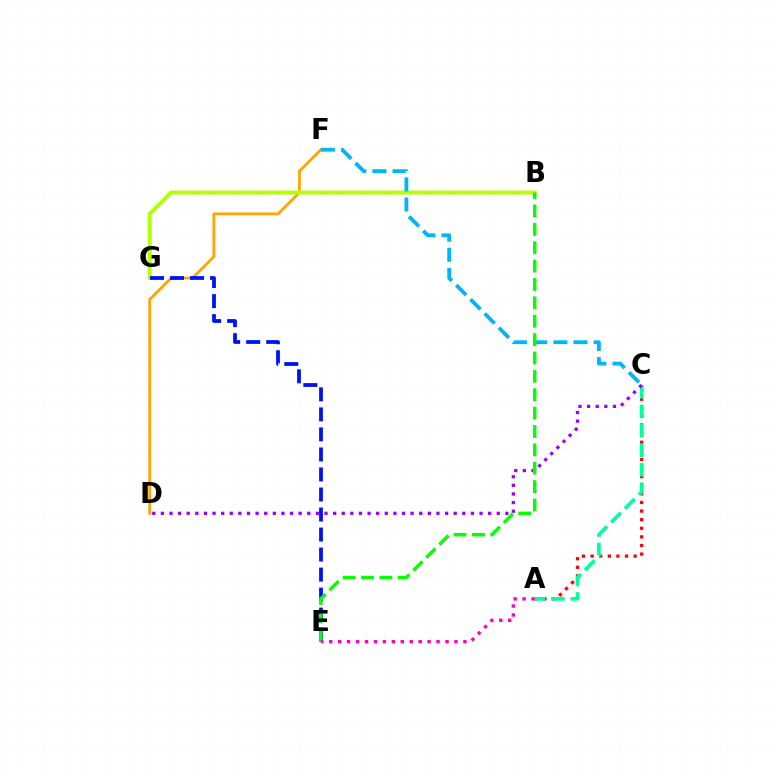{('A', 'C'): [{'color': '#ff0000', 'line_style': 'dotted', 'thickness': 2.34}, {'color': '#00ff9d', 'line_style': 'dashed', 'thickness': 2.65}], ('D', 'F'): [{'color': '#ffa500', 'line_style': 'solid', 'thickness': 2.02}], ('B', 'G'): [{'color': '#b3ff00', 'line_style': 'solid', 'thickness': 2.84}], ('E', 'G'): [{'color': '#0010ff', 'line_style': 'dashed', 'thickness': 2.72}], ('C', 'F'): [{'color': '#00b5ff', 'line_style': 'dashed', 'thickness': 2.73}], ('C', 'D'): [{'color': '#9b00ff', 'line_style': 'dotted', 'thickness': 2.34}], ('B', 'E'): [{'color': '#08ff00', 'line_style': 'dashed', 'thickness': 2.5}], ('A', 'E'): [{'color': '#ff00bd', 'line_style': 'dotted', 'thickness': 2.43}]}